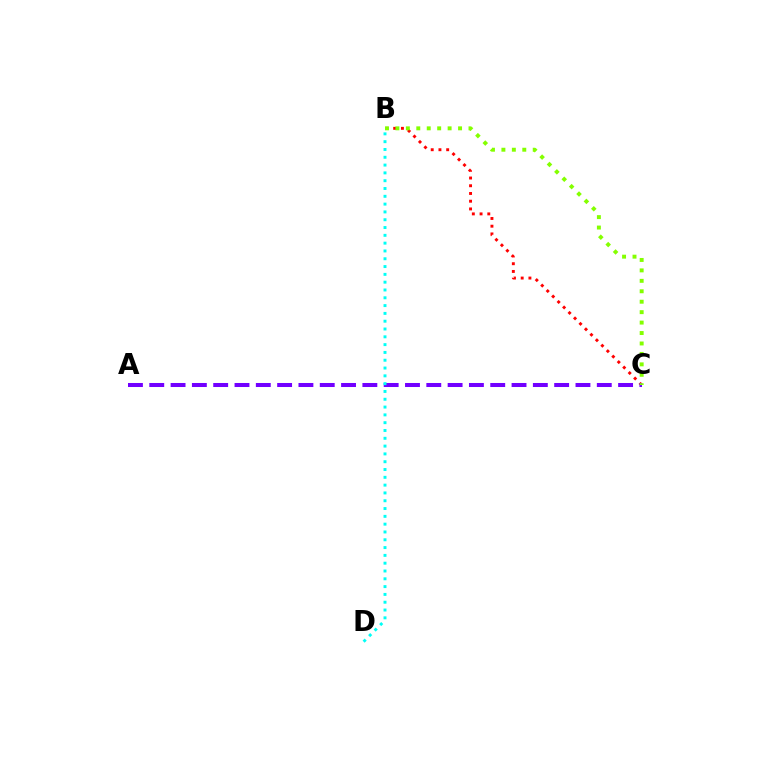{('B', 'C'): [{'color': '#ff0000', 'line_style': 'dotted', 'thickness': 2.1}, {'color': '#84ff00', 'line_style': 'dotted', 'thickness': 2.84}], ('A', 'C'): [{'color': '#7200ff', 'line_style': 'dashed', 'thickness': 2.9}], ('B', 'D'): [{'color': '#00fff6', 'line_style': 'dotted', 'thickness': 2.12}]}